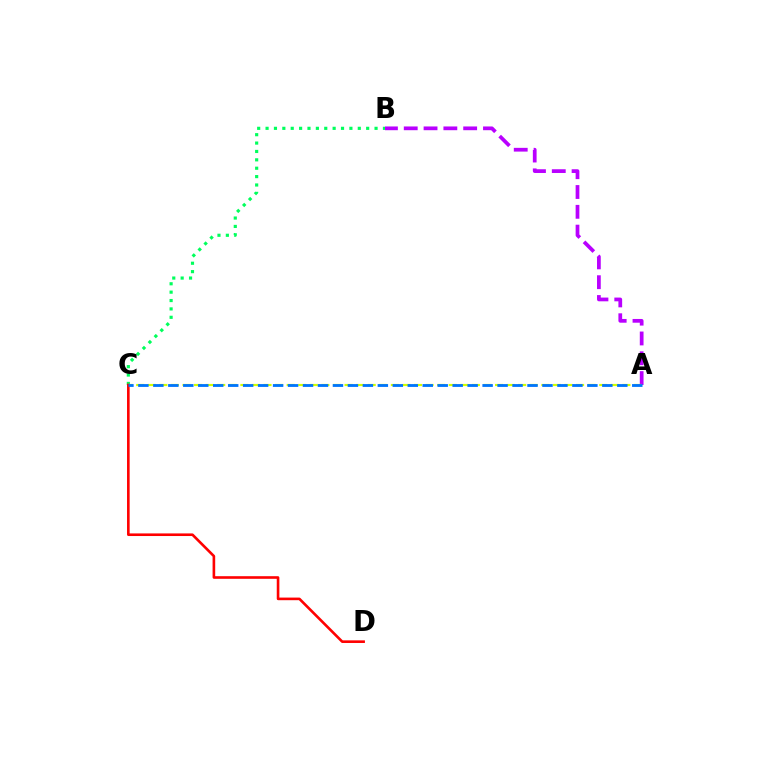{('B', 'C'): [{'color': '#00ff5c', 'line_style': 'dotted', 'thickness': 2.28}], ('A', 'B'): [{'color': '#b900ff', 'line_style': 'dashed', 'thickness': 2.69}], ('A', 'C'): [{'color': '#d1ff00', 'line_style': 'dashed', 'thickness': 1.57}, {'color': '#0074ff', 'line_style': 'dashed', 'thickness': 2.03}], ('C', 'D'): [{'color': '#ff0000', 'line_style': 'solid', 'thickness': 1.89}]}